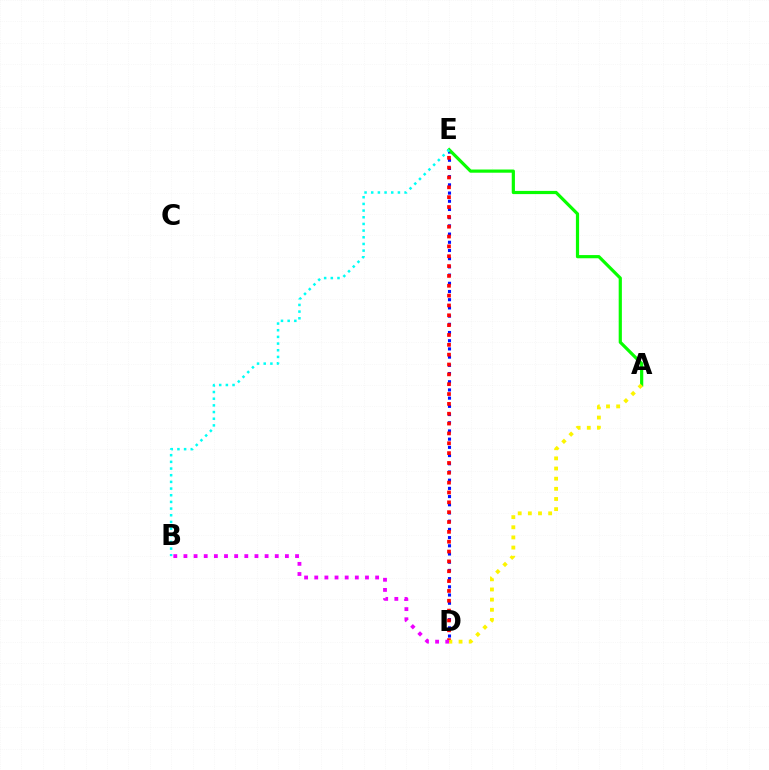{('D', 'E'): [{'color': '#0010ff', 'line_style': 'dotted', 'thickness': 2.23}, {'color': '#ff0000', 'line_style': 'dotted', 'thickness': 2.67}], ('A', 'E'): [{'color': '#08ff00', 'line_style': 'solid', 'thickness': 2.3}], ('B', 'D'): [{'color': '#ee00ff', 'line_style': 'dotted', 'thickness': 2.76}], ('A', 'D'): [{'color': '#fcf500', 'line_style': 'dotted', 'thickness': 2.76}], ('B', 'E'): [{'color': '#00fff6', 'line_style': 'dotted', 'thickness': 1.81}]}